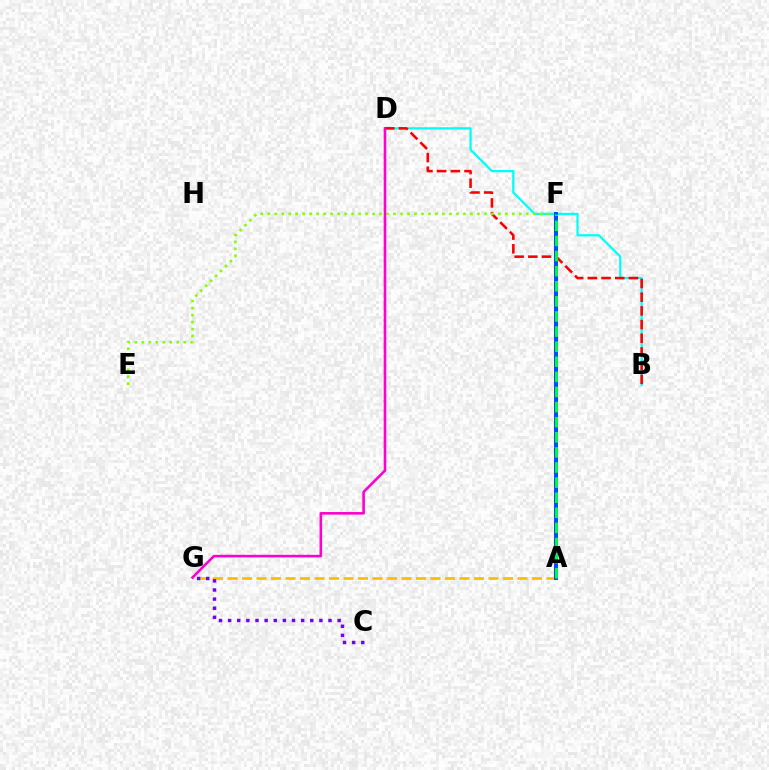{('B', 'D'): [{'color': '#00fff6', 'line_style': 'solid', 'thickness': 1.62}, {'color': '#ff0000', 'line_style': 'dashed', 'thickness': 1.86}], ('A', 'G'): [{'color': '#ffbd00', 'line_style': 'dashed', 'thickness': 1.97}], ('E', 'F'): [{'color': '#84ff00', 'line_style': 'dotted', 'thickness': 1.9}], ('A', 'F'): [{'color': '#004bff', 'line_style': 'solid', 'thickness': 2.86}, {'color': '#00ff39', 'line_style': 'dashed', 'thickness': 2.05}], ('C', 'G'): [{'color': '#7200ff', 'line_style': 'dotted', 'thickness': 2.48}], ('D', 'G'): [{'color': '#ff00cf', 'line_style': 'solid', 'thickness': 1.87}]}